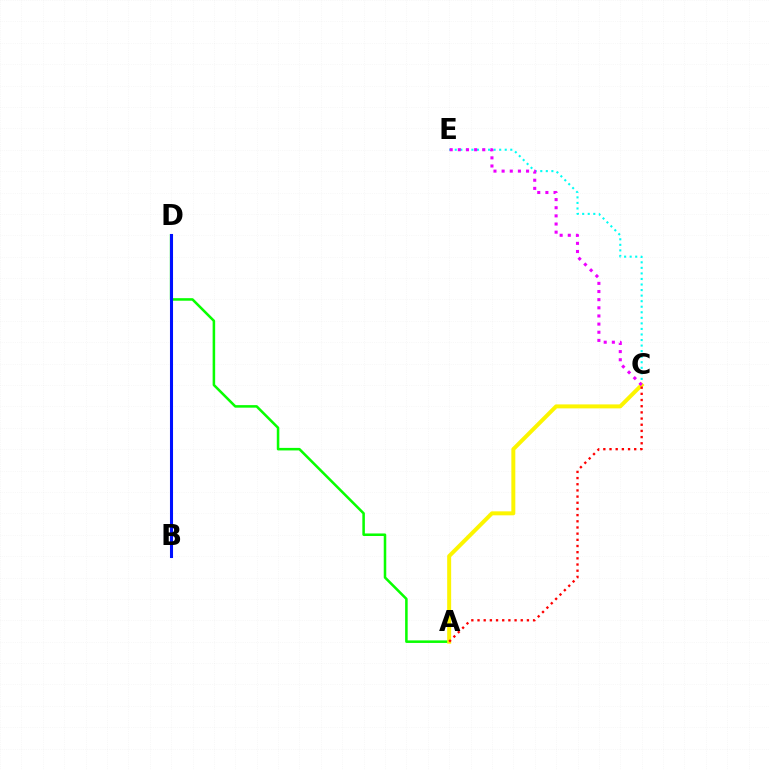{('A', 'D'): [{'color': '#08ff00', 'line_style': 'solid', 'thickness': 1.83}], ('B', 'D'): [{'color': '#0010ff', 'line_style': 'solid', 'thickness': 2.2}], ('C', 'E'): [{'color': '#00fff6', 'line_style': 'dotted', 'thickness': 1.51}, {'color': '#ee00ff', 'line_style': 'dotted', 'thickness': 2.21}], ('A', 'C'): [{'color': '#fcf500', 'line_style': 'solid', 'thickness': 2.86}, {'color': '#ff0000', 'line_style': 'dotted', 'thickness': 1.68}]}